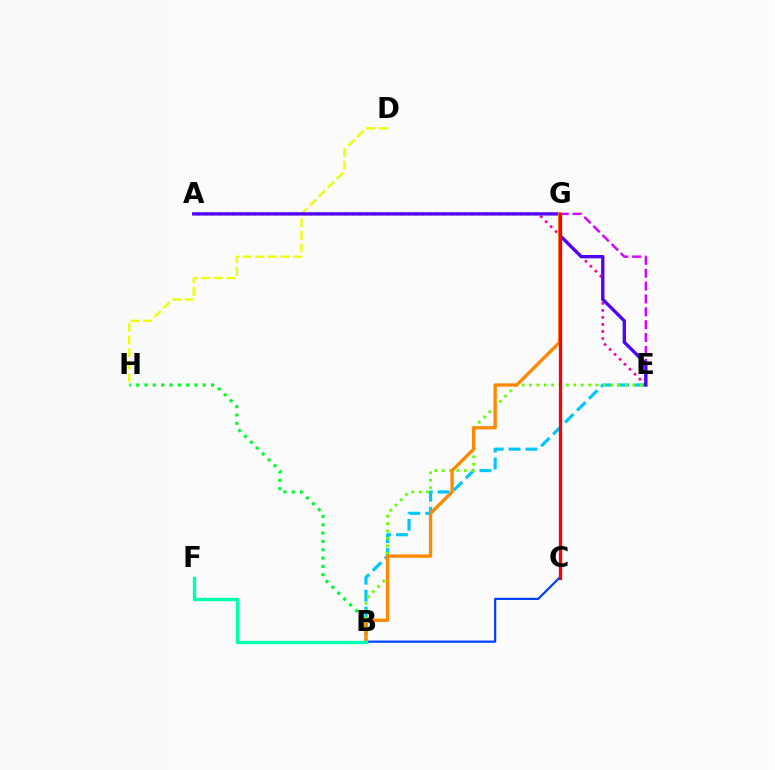{('B', 'E'): [{'color': '#00c7ff', 'line_style': 'dashed', 'thickness': 2.29}, {'color': '#66ff00', 'line_style': 'dotted', 'thickness': 2.01}], ('B', 'H'): [{'color': '#00ff27', 'line_style': 'dotted', 'thickness': 2.26}], ('E', 'G'): [{'color': '#d600ff', 'line_style': 'dashed', 'thickness': 1.75}], ('D', 'H'): [{'color': '#eeff00', 'line_style': 'dashed', 'thickness': 1.71}], ('A', 'E'): [{'color': '#ff00a0', 'line_style': 'dotted', 'thickness': 1.91}, {'color': '#4f00ff', 'line_style': 'solid', 'thickness': 2.39}], ('B', 'C'): [{'color': '#003fff', 'line_style': 'solid', 'thickness': 1.58}], ('B', 'G'): [{'color': '#ff8800', 'line_style': 'solid', 'thickness': 2.4}], ('B', 'F'): [{'color': '#00ffaf', 'line_style': 'solid', 'thickness': 2.42}], ('C', 'G'): [{'color': '#ff0000', 'line_style': 'solid', 'thickness': 2.34}]}